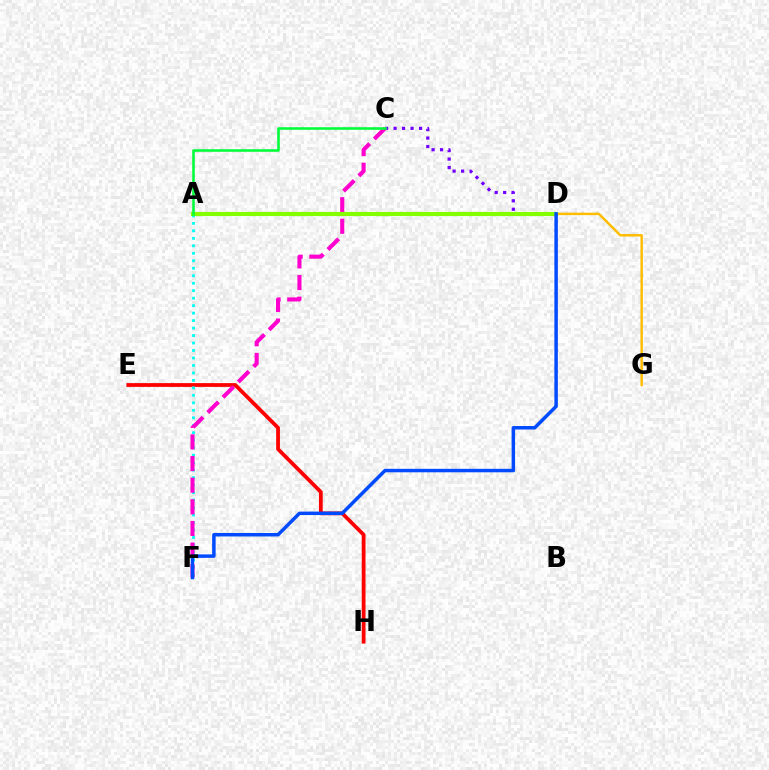{('E', 'H'): [{'color': '#ff0000', 'line_style': 'solid', 'thickness': 2.72}], ('D', 'G'): [{'color': '#ffbd00', 'line_style': 'solid', 'thickness': 1.77}], ('A', 'F'): [{'color': '#00fff6', 'line_style': 'dotted', 'thickness': 2.03}], ('C', 'D'): [{'color': '#7200ff', 'line_style': 'dotted', 'thickness': 2.31}], ('C', 'F'): [{'color': '#ff00cf', 'line_style': 'dashed', 'thickness': 2.94}], ('A', 'D'): [{'color': '#84ff00', 'line_style': 'solid', 'thickness': 2.98}], ('D', 'F'): [{'color': '#004bff', 'line_style': 'solid', 'thickness': 2.5}], ('A', 'C'): [{'color': '#00ff39', 'line_style': 'solid', 'thickness': 1.86}]}